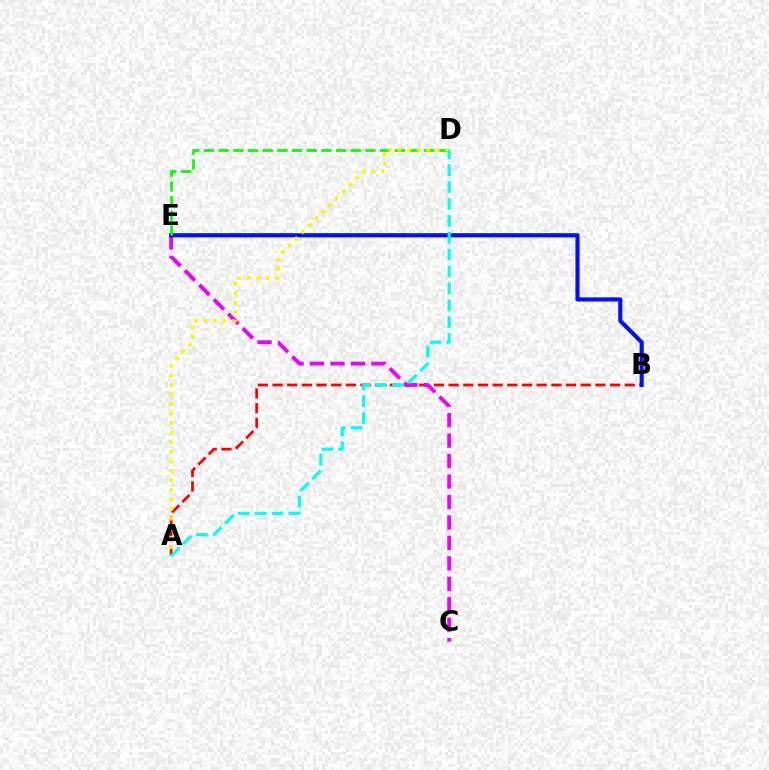{('A', 'B'): [{'color': '#ff0000', 'line_style': 'dashed', 'thickness': 1.99}], ('C', 'E'): [{'color': '#ee00ff', 'line_style': 'dashed', 'thickness': 2.78}], ('B', 'E'): [{'color': '#0010ff', 'line_style': 'solid', 'thickness': 2.98}], ('D', 'E'): [{'color': '#08ff00', 'line_style': 'dashed', 'thickness': 1.99}], ('A', 'D'): [{'color': '#fcf500', 'line_style': 'dotted', 'thickness': 2.59}, {'color': '#00fff6', 'line_style': 'dashed', 'thickness': 2.29}]}